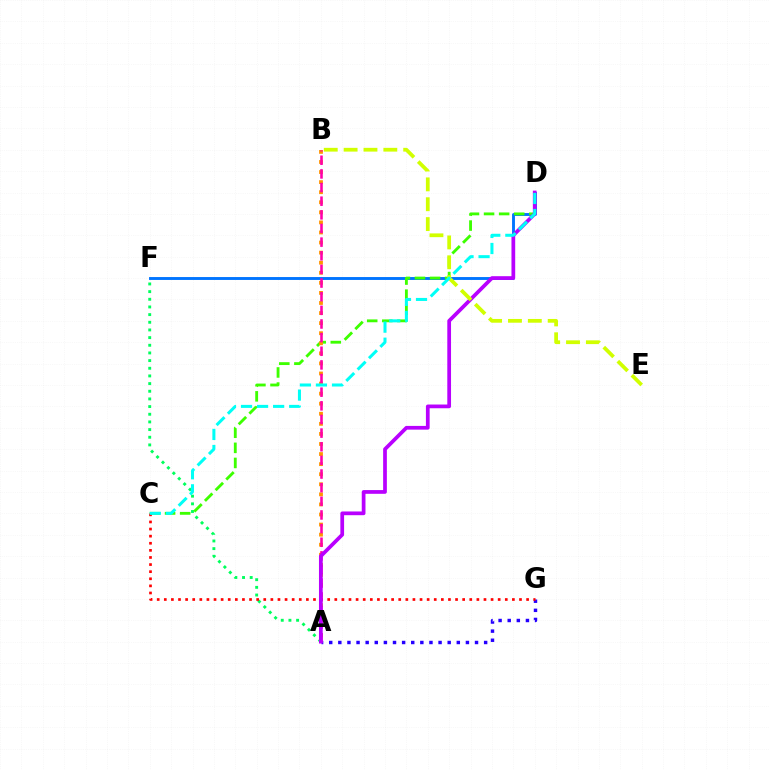{('A', 'G'): [{'color': '#2500ff', 'line_style': 'dotted', 'thickness': 2.48}], ('D', 'F'): [{'color': '#0074ff', 'line_style': 'solid', 'thickness': 2.08}], ('A', 'F'): [{'color': '#00ff5c', 'line_style': 'dotted', 'thickness': 2.08}], ('C', 'D'): [{'color': '#3dff00', 'line_style': 'dashed', 'thickness': 2.05}, {'color': '#00fff6', 'line_style': 'dashed', 'thickness': 2.18}], ('A', 'B'): [{'color': '#ff9400', 'line_style': 'dotted', 'thickness': 2.74}, {'color': '#ff00ac', 'line_style': 'dashed', 'thickness': 1.85}], ('C', 'G'): [{'color': '#ff0000', 'line_style': 'dotted', 'thickness': 1.93}], ('A', 'D'): [{'color': '#b900ff', 'line_style': 'solid', 'thickness': 2.68}], ('B', 'E'): [{'color': '#d1ff00', 'line_style': 'dashed', 'thickness': 2.7}]}